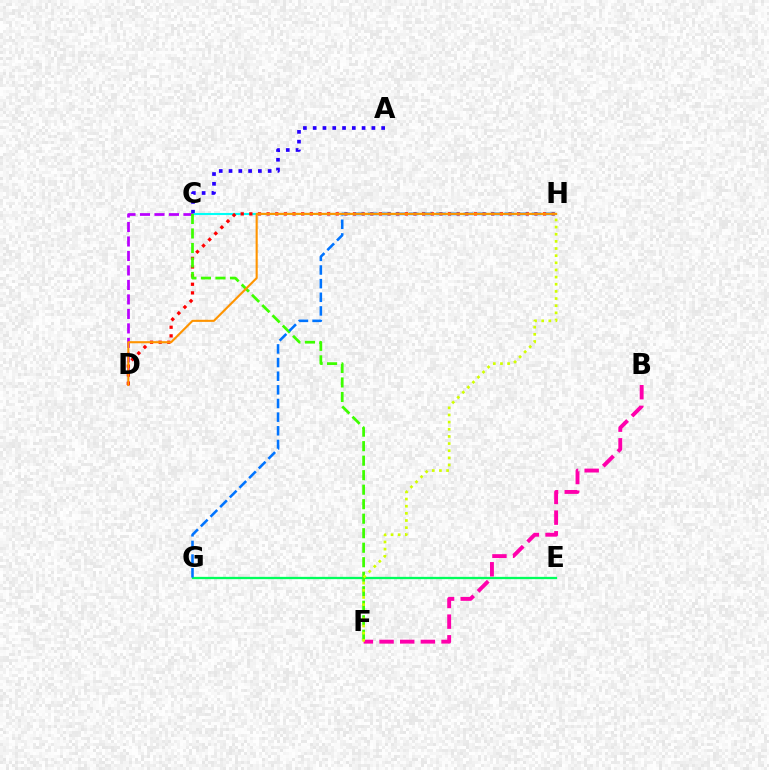{('E', 'G'): [{'color': '#00ff5c', 'line_style': 'solid', 'thickness': 1.65}], ('A', 'C'): [{'color': '#2500ff', 'line_style': 'dotted', 'thickness': 2.66}], ('C', 'H'): [{'color': '#00fff6', 'line_style': 'solid', 'thickness': 1.52}], ('B', 'F'): [{'color': '#ff00ac', 'line_style': 'dashed', 'thickness': 2.81}], ('C', 'D'): [{'color': '#b900ff', 'line_style': 'dashed', 'thickness': 1.97}], ('D', 'H'): [{'color': '#ff0000', 'line_style': 'dotted', 'thickness': 2.35}, {'color': '#ff9400', 'line_style': 'solid', 'thickness': 1.52}], ('C', 'F'): [{'color': '#3dff00', 'line_style': 'dashed', 'thickness': 1.97}], ('F', 'H'): [{'color': '#d1ff00', 'line_style': 'dotted', 'thickness': 1.94}], ('G', 'H'): [{'color': '#0074ff', 'line_style': 'dashed', 'thickness': 1.85}]}